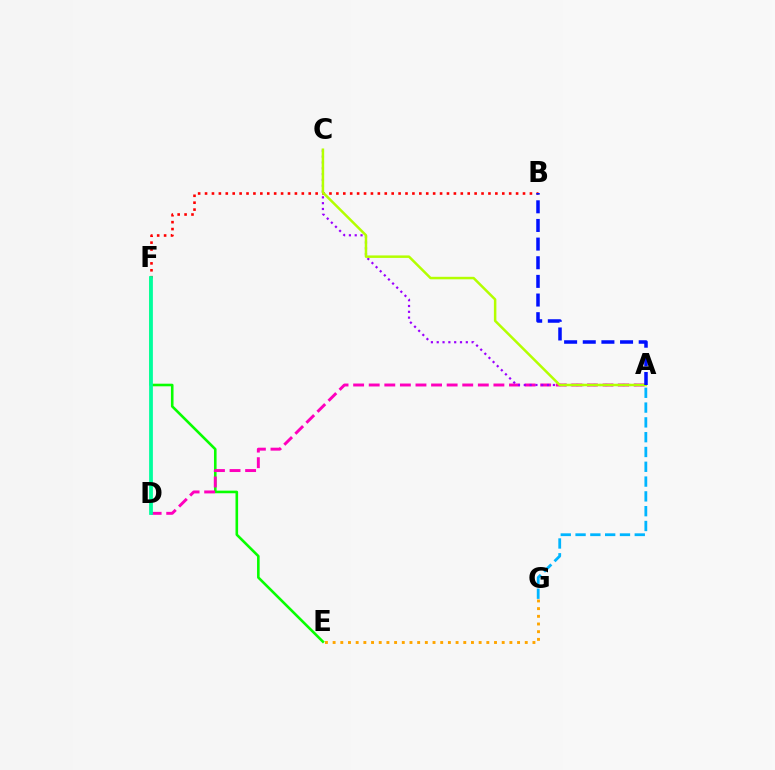{('E', 'F'): [{'color': '#08ff00', 'line_style': 'solid', 'thickness': 1.87}], ('A', 'G'): [{'color': '#00b5ff', 'line_style': 'dashed', 'thickness': 2.01}], ('A', 'D'): [{'color': '#ff00bd', 'line_style': 'dashed', 'thickness': 2.12}], ('A', 'C'): [{'color': '#9b00ff', 'line_style': 'dotted', 'thickness': 1.58}, {'color': '#b3ff00', 'line_style': 'solid', 'thickness': 1.8}], ('B', 'F'): [{'color': '#ff0000', 'line_style': 'dotted', 'thickness': 1.88}], ('D', 'F'): [{'color': '#00ff9d', 'line_style': 'solid', 'thickness': 2.71}], ('E', 'G'): [{'color': '#ffa500', 'line_style': 'dotted', 'thickness': 2.09}], ('A', 'B'): [{'color': '#0010ff', 'line_style': 'dashed', 'thickness': 2.53}]}